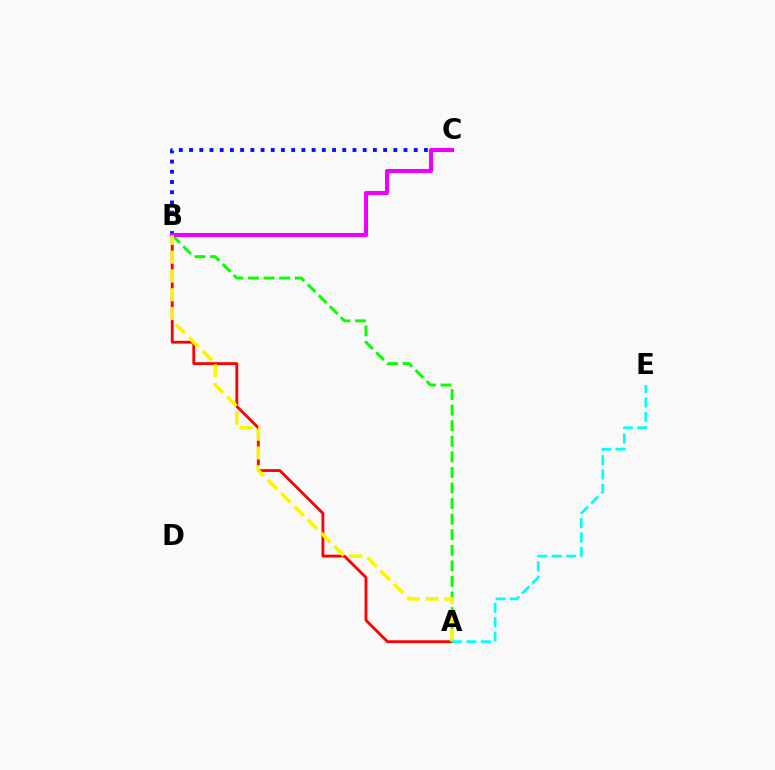{('A', 'B'): [{'color': '#ff0000', 'line_style': 'solid', 'thickness': 2.03}, {'color': '#08ff00', 'line_style': 'dashed', 'thickness': 2.12}, {'color': '#fcf500', 'line_style': 'dashed', 'thickness': 2.55}], ('B', 'C'): [{'color': '#0010ff', 'line_style': 'dotted', 'thickness': 2.77}, {'color': '#ee00ff', 'line_style': 'solid', 'thickness': 2.92}], ('A', 'E'): [{'color': '#00fff6', 'line_style': 'dashed', 'thickness': 1.95}]}